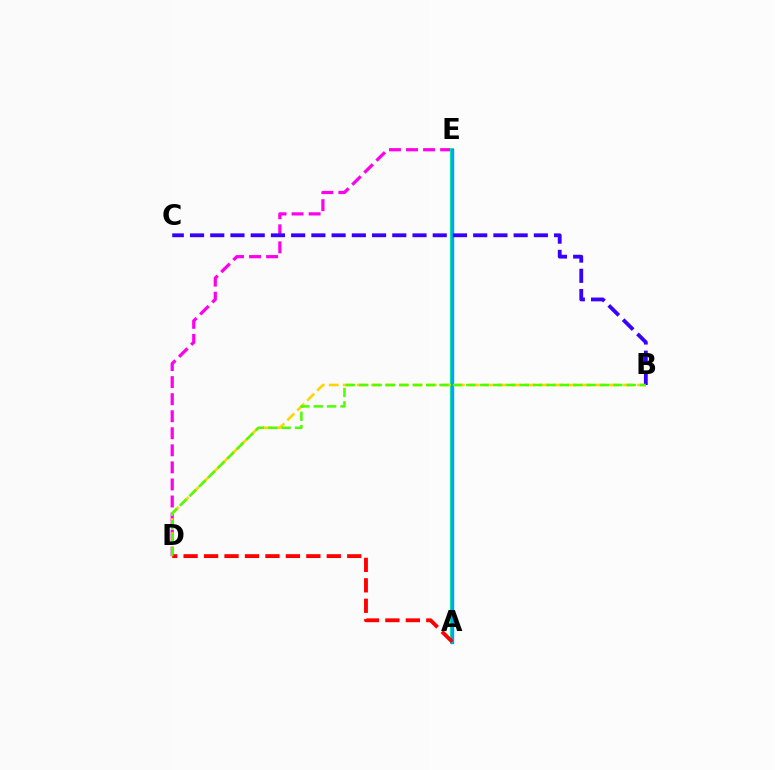{('D', 'E'): [{'color': '#ff00ed', 'line_style': 'dashed', 'thickness': 2.32}], ('A', 'E'): [{'color': '#00ff86', 'line_style': 'solid', 'thickness': 2.86}, {'color': '#009eff', 'line_style': 'solid', 'thickness': 2.44}], ('B', 'D'): [{'color': '#ffd500', 'line_style': 'dashed', 'thickness': 1.9}, {'color': '#4fff00', 'line_style': 'dashed', 'thickness': 1.82}], ('A', 'D'): [{'color': '#ff0000', 'line_style': 'dashed', 'thickness': 2.78}], ('B', 'C'): [{'color': '#3700ff', 'line_style': 'dashed', 'thickness': 2.75}]}